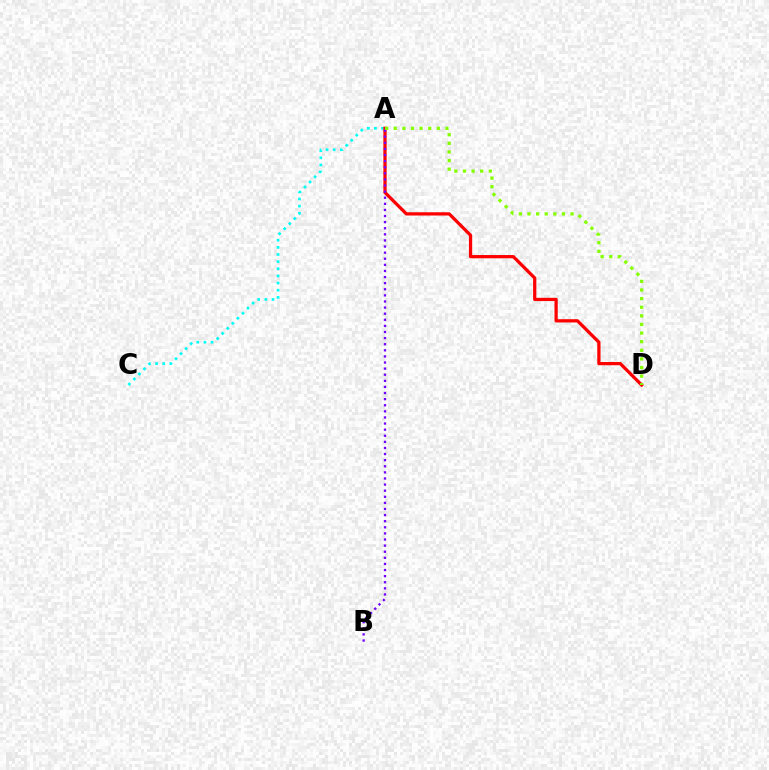{('A', 'C'): [{'color': '#00fff6', 'line_style': 'dotted', 'thickness': 1.94}], ('A', 'D'): [{'color': '#ff0000', 'line_style': 'solid', 'thickness': 2.35}, {'color': '#84ff00', 'line_style': 'dotted', 'thickness': 2.34}], ('A', 'B'): [{'color': '#7200ff', 'line_style': 'dotted', 'thickness': 1.66}]}